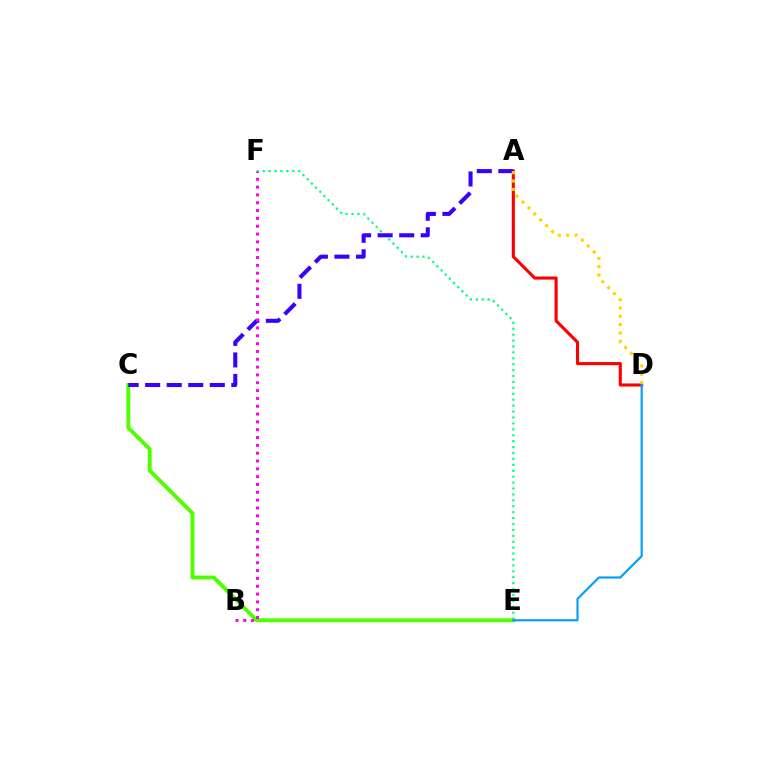{('A', 'D'): [{'color': '#ff0000', 'line_style': 'solid', 'thickness': 2.23}, {'color': '#ffd500', 'line_style': 'dotted', 'thickness': 2.27}], ('E', 'F'): [{'color': '#00ff86', 'line_style': 'dotted', 'thickness': 1.61}], ('C', 'E'): [{'color': '#4fff00', 'line_style': 'solid', 'thickness': 2.8}], ('A', 'C'): [{'color': '#3700ff', 'line_style': 'dashed', 'thickness': 2.93}], ('D', 'E'): [{'color': '#009eff', 'line_style': 'solid', 'thickness': 1.55}], ('B', 'F'): [{'color': '#ff00ed', 'line_style': 'dotted', 'thickness': 2.13}]}